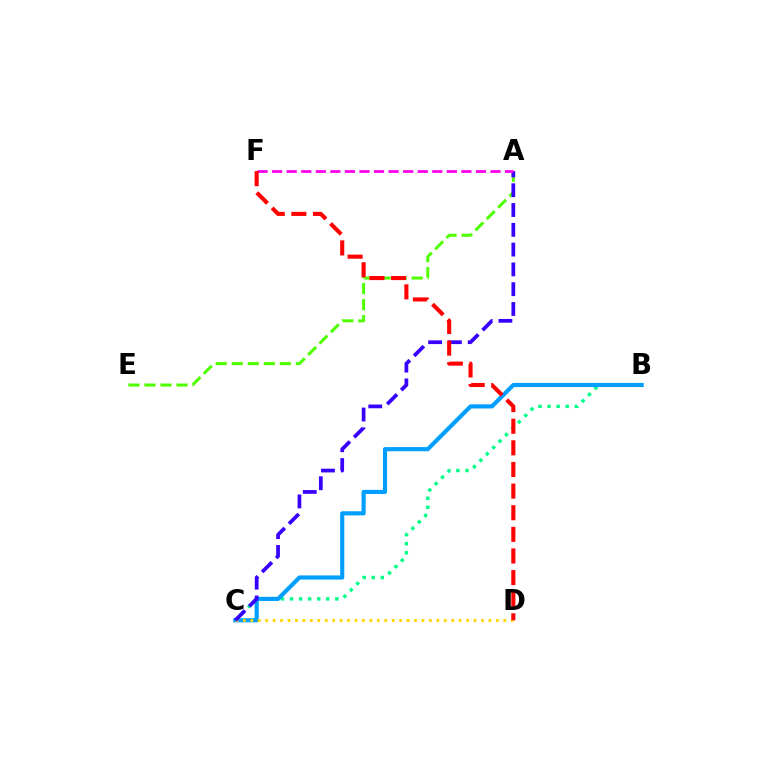{('B', 'C'): [{'color': '#00ff86', 'line_style': 'dotted', 'thickness': 2.46}, {'color': '#009eff', 'line_style': 'solid', 'thickness': 2.98}], ('A', 'E'): [{'color': '#4fff00', 'line_style': 'dashed', 'thickness': 2.18}], ('C', 'D'): [{'color': '#ffd500', 'line_style': 'dotted', 'thickness': 2.02}], ('A', 'C'): [{'color': '#3700ff', 'line_style': 'dashed', 'thickness': 2.69}], ('A', 'F'): [{'color': '#ff00ed', 'line_style': 'dashed', 'thickness': 1.98}], ('D', 'F'): [{'color': '#ff0000', 'line_style': 'dashed', 'thickness': 2.94}]}